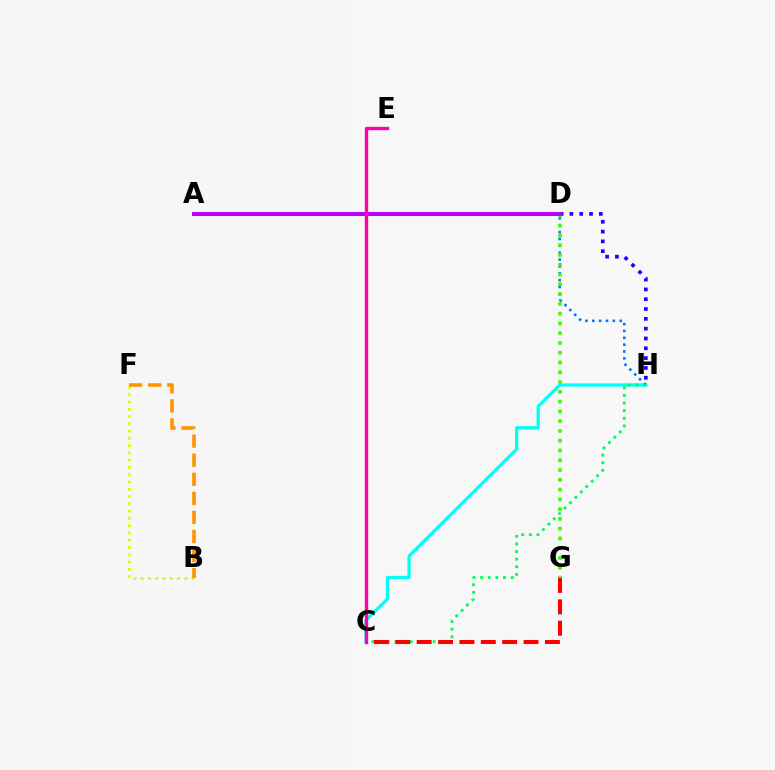{('B', 'F'): [{'color': '#d1ff00', 'line_style': 'dotted', 'thickness': 1.98}, {'color': '#ff9400', 'line_style': 'dashed', 'thickness': 2.59}], ('D', 'H'): [{'color': '#2500ff', 'line_style': 'dotted', 'thickness': 2.67}, {'color': '#0074ff', 'line_style': 'dotted', 'thickness': 1.86}], ('C', 'H'): [{'color': '#00fff6', 'line_style': 'solid', 'thickness': 2.32}, {'color': '#00ff5c', 'line_style': 'dotted', 'thickness': 2.07}], ('D', 'G'): [{'color': '#3dff00', 'line_style': 'dotted', 'thickness': 2.66}], ('A', 'D'): [{'color': '#b900ff', 'line_style': 'solid', 'thickness': 2.93}], ('C', 'G'): [{'color': '#ff0000', 'line_style': 'dashed', 'thickness': 2.9}], ('C', 'E'): [{'color': '#ff00ac', 'line_style': 'solid', 'thickness': 2.41}]}